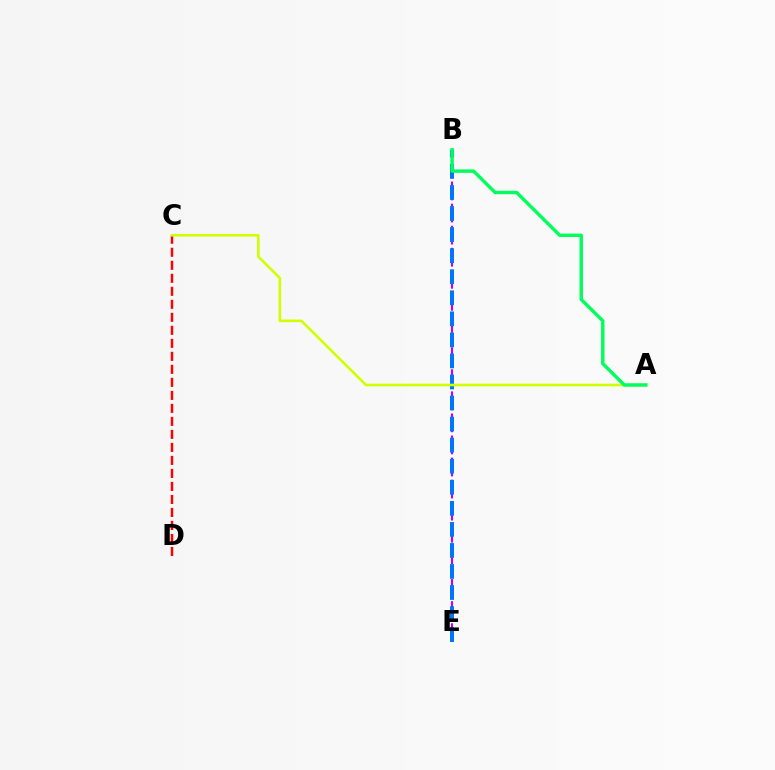{('C', 'D'): [{'color': '#ff0000', 'line_style': 'dashed', 'thickness': 1.77}], ('B', 'E'): [{'color': '#b900ff', 'line_style': 'dashed', 'thickness': 1.5}, {'color': '#0074ff', 'line_style': 'dashed', 'thickness': 2.86}], ('A', 'C'): [{'color': '#d1ff00', 'line_style': 'solid', 'thickness': 1.89}], ('A', 'B'): [{'color': '#00ff5c', 'line_style': 'solid', 'thickness': 2.46}]}